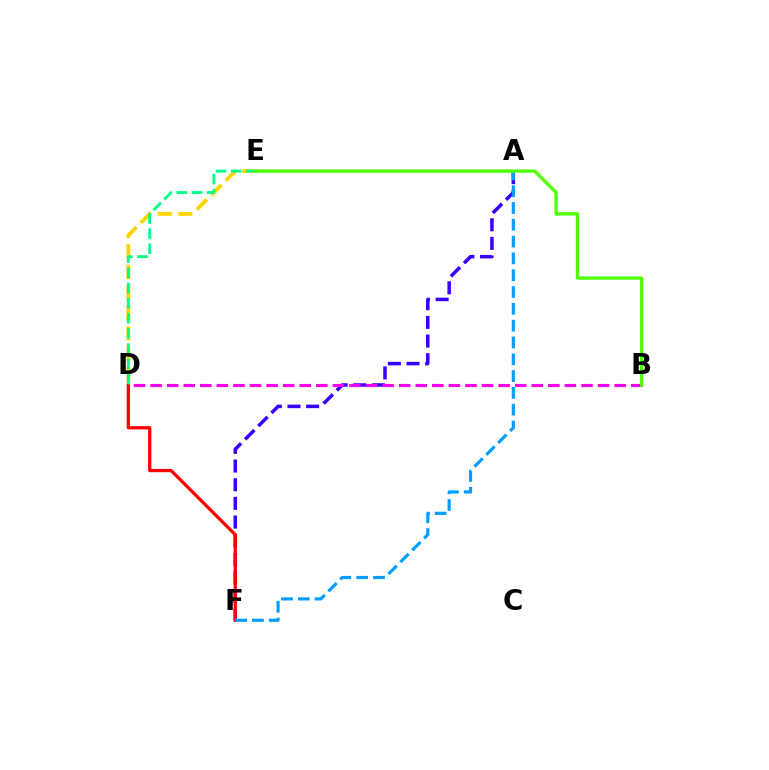{('D', 'E'): [{'color': '#ffd500', 'line_style': 'dashed', 'thickness': 2.78}, {'color': '#00ff86', 'line_style': 'dashed', 'thickness': 2.06}], ('A', 'F'): [{'color': '#3700ff', 'line_style': 'dashed', 'thickness': 2.53}, {'color': '#009eff', 'line_style': 'dashed', 'thickness': 2.28}], ('D', 'F'): [{'color': '#ff0000', 'line_style': 'solid', 'thickness': 2.35}], ('B', 'D'): [{'color': '#ff00ed', 'line_style': 'dashed', 'thickness': 2.25}], ('B', 'E'): [{'color': '#4fff00', 'line_style': 'solid', 'thickness': 2.41}]}